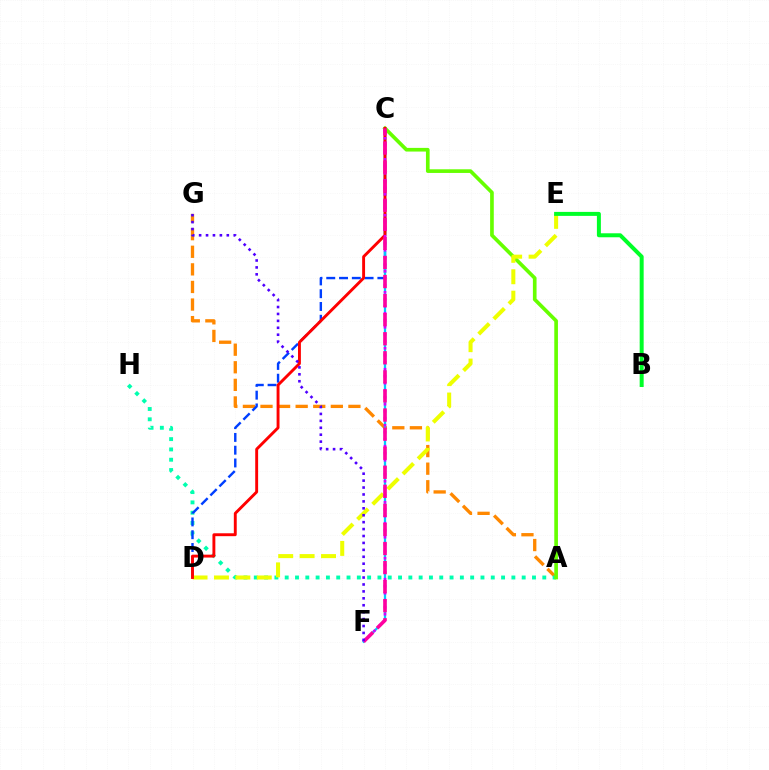{('A', 'G'): [{'color': '#ff8800', 'line_style': 'dashed', 'thickness': 2.39}], ('A', 'H'): [{'color': '#00ffaf', 'line_style': 'dotted', 'thickness': 2.8}], ('C', 'D'): [{'color': '#003fff', 'line_style': 'dashed', 'thickness': 1.74}, {'color': '#ff0000', 'line_style': 'solid', 'thickness': 2.09}], ('A', 'C'): [{'color': '#66ff00', 'line_style': 'solid', 'thickness': 2.64}], ('D', 'E'): [{'color': '#eeff00', 'line_style': 'dashed', 'thickness': 2.91}], ('C', 'F'): [{'color': '#00c7ff', 'line_style': 'solid', 'thickness': 1.64}, {'color': '#d600ff', 'line_style': 'dotted', 'thickness': 1.9}, {'color': '#ff00a0', 'line_style': 'dashed', 'thickness': 2.59}], ('B', 'E'): [{'color': '#00ff27', 'line_style': 'solid', 'thickness': 2.87}], ('F', 'G'): [{'color': '#4f00ff', 'line_style': 'dotted', 'thickness': 1.88}]}